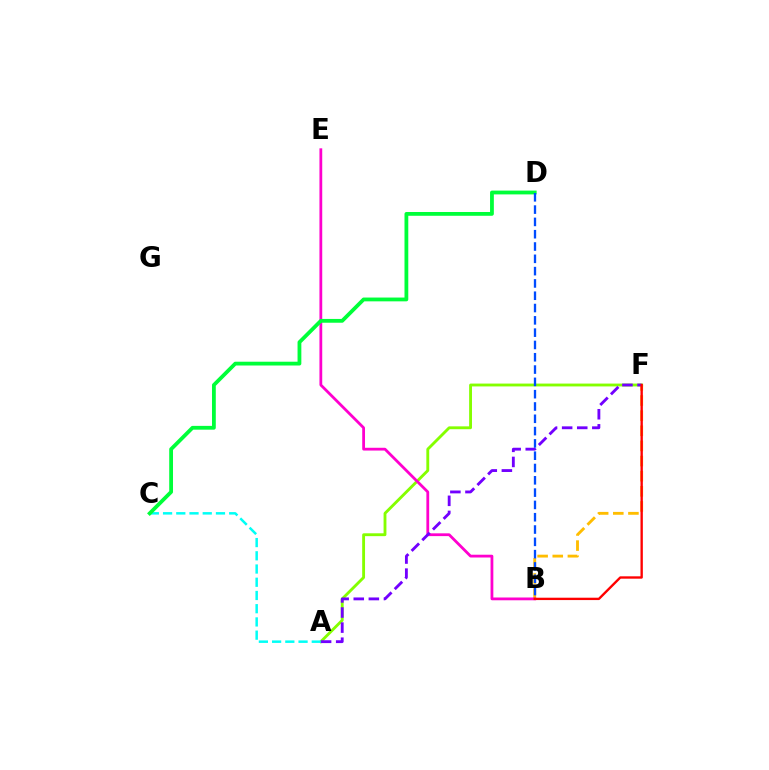{('A', 'F'): [{'color': '#84ff00', 'line_style': 'solid', 'thickness': 2.06}, {'color': '#7200ff', 'line_style': 'dashed', 'thickness': 2.05}], ('B', 'F'): [{'color': '#ffbd00', 'line_style': 'dashed', 'thickness': 2.06}, {'color': '#ff0000', 'line_style': 'solid', 'thickness': 1.7}], ('B', 'E'): [{'color': '#ff00cf', 'line_style': 'solid', 'thickness': 2.01}], ('A', 'C'): [{'color': '#00fff6', 'line_style': 'dashed', 'thickness': 1.8}], ('C', 'D'): [{'color': '#00ff39', 'line_style': 'solid', 'thickness': 2.73}], ('B', 'D'): [{'color': '#004bff', 'line_style': 'dashed', 'thickness': 1.67}]}